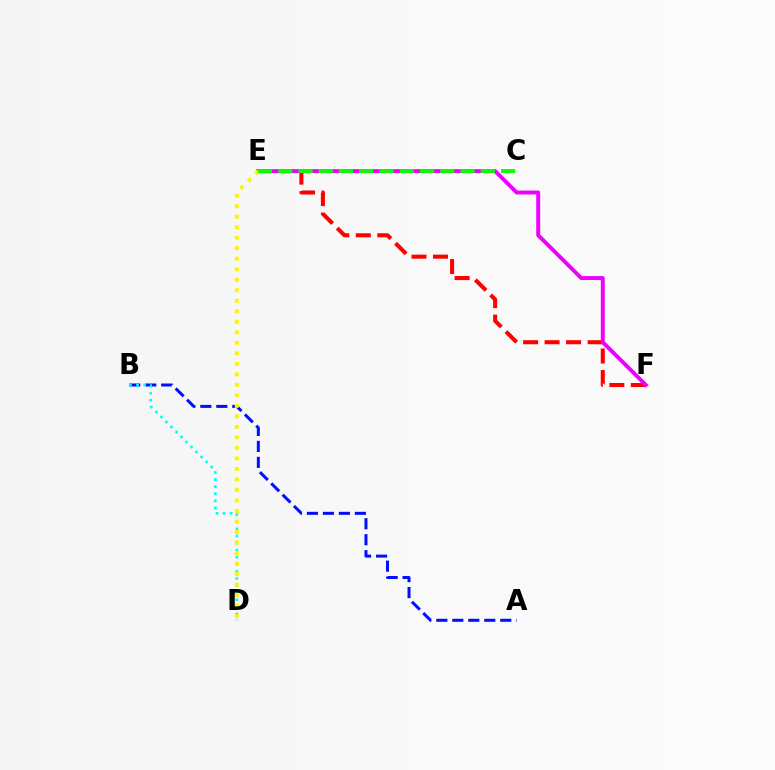{('A', 'B'): [{'color': '#0010ff', 'line_style': 'dashed', 'thickness': 2.17}], ('E', 'F'): [{'color': '#ff0000', 'line_style': 'dashed', 'thickness': 2.92}, {'color': '#ee00ff', 'line_style': 'solid', 'thickness': 2.82}], ('B', 'D'): [{'color': '#00fff6', 'line_style': 'dotted', 'thickness': 1.92}], ('D', 'E'): [{'color': '#fcf500', 'line_style': 'dotted', 'thickness': 2.86}], ('C', 'E'): [{'color': '#08ff00', 'line_style': 'dashed', 'thickness': 2.75}]}